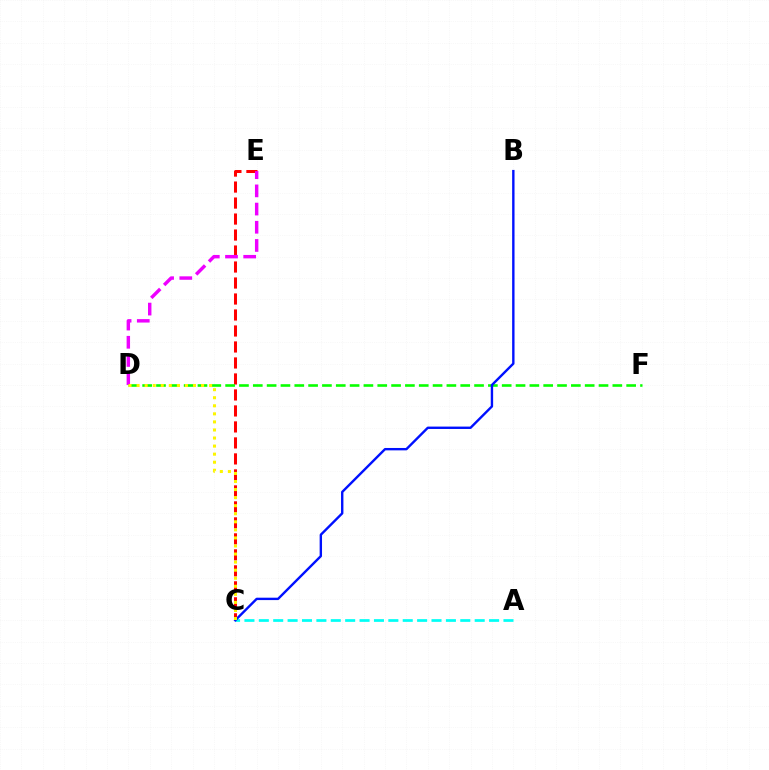{('C', 'E'): [{'color': '#ff0000', 'line_style': 'dashed', 'thickness': 2.17}], ('D', 'E'): [{'color': '#ee00ff', 'line_style': 'dashed', 'thickness': 2.47}], ('D', 'F'): [{'color': '#08ff00', 'line_style': 'dashed', 'thickness': 1.88}], ('A', 'C'): [{'color': '#00fff6', 'line_style': 'dashed', 'thickness': 1.96}], ('B', 'C'): [{'color': '#0010ff', 'line_style': 'solid', 'thickness': 1.72}], ('C', 'D'): [{'color': '#fcf500', 'line_style': 'dotted', 'thickness': 2.19}]}